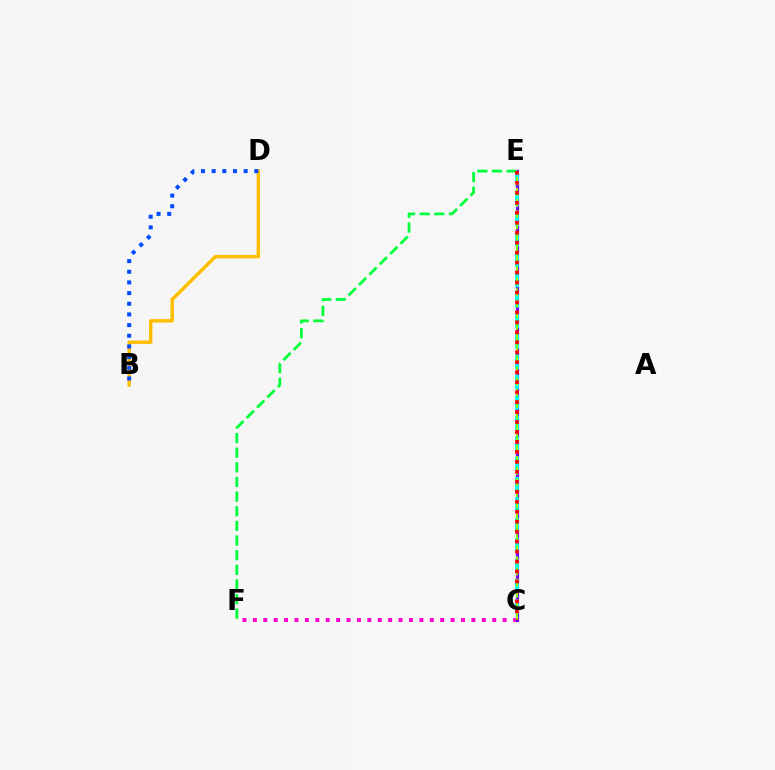{('C', 'F'): [{'color': '#ff00cf', 'line_style': 'dotted', 'thickness': 2.83}], ('B', 'D'): [{'color': '#ffbd00', 'line_style': 'solid', 'thickness': 2.45}, {'color': '#004bff', 'line_style': 'dotted', 'thickness': 2.9}], ('C', 'E'): [{'color': '#7200ff', 'line_style': 'solid', 'thickness': 2.28}, {'color': '#00fff6', 'line_style': 'dashed', 'thickness': 2.77}, {'color': '#84ff00', 'line_style': 'dashed', 'thickness': 1.52}, {'color': '#ff0000', 'line_style': 'dotted', 'thickness': 2.71}], ('E', 'F'): [{'color': '#00ff39', 'line_style': 'dashed', 'thickness': 1.99}]}